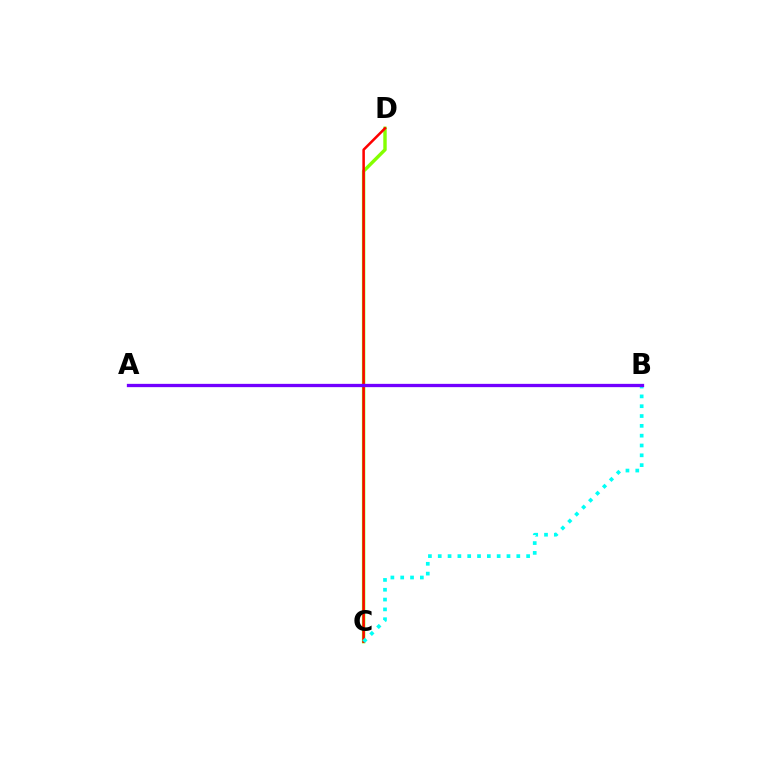{('C', 'D'): [{'color': '#84ff00', 'line_style': 'solid', 'thickness': 2.46}, {'color': '#ff0000', 'line_style': 'solid', 'thickness': 1.82}], ('B', 'C'): [{'color': '#00fff6', 'line_style': 'dotted', 'thickness': 2.67}], ('A', 'B'): [{'color': '#7200ff', 'line_style': 'solid', 'thickness': 2.37}]}